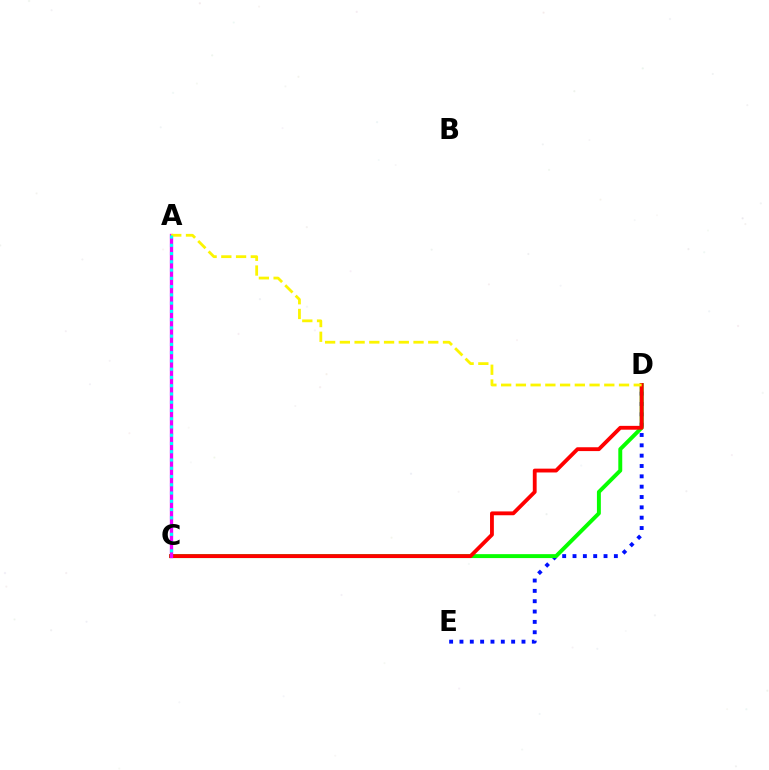{('D', 'E'): [{'color': '#0010ff', 'line_style': 'dotted', 'thickness': 2.81}], ('C', 'D'): [{'color': '#08ff00', 'line_style': 'solid', 'thickness': 2.83}, {'color': '#ff0000', 'line_style': 'solid', 'thickness': 2.76}], ('A', 'C'): [{'color': '#ee00ff', 'line_style': 'solid', 'thickness': 2.38}, {'color': '#00fff6', 'line_style': 'dotted', 'thickness': 2.24}], ('A', 'D'): [{'color': '#fcf500', 'line_style': 'dashed', 'thickness': 2.0}]}